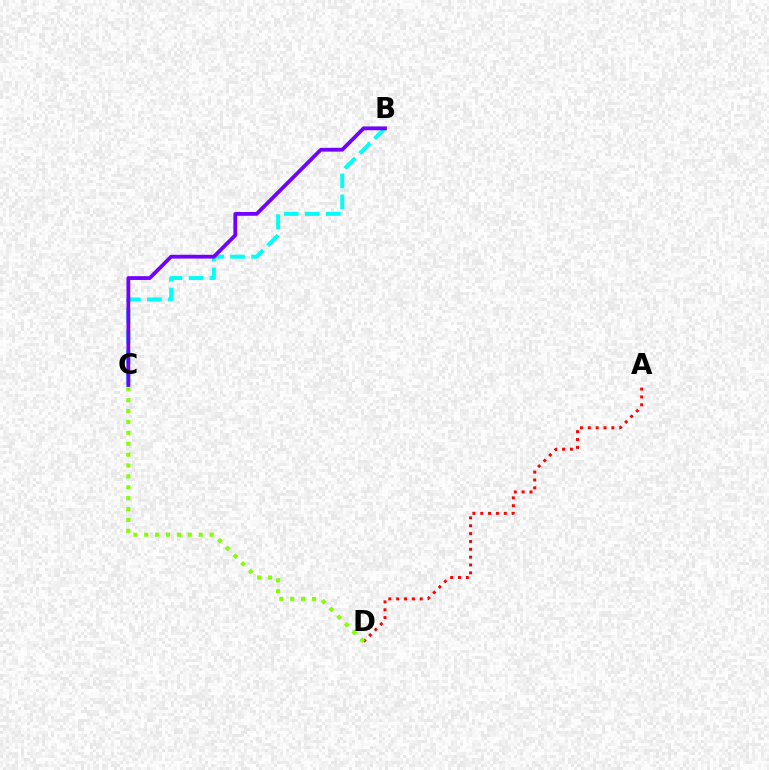{('B', 'C'): [{'color': '#00fff6', 'line_style': 'dashed', 'thickness': 2.85}, {'color': '#7200ff', 'line_style': 'solid', 'thickness': 2.73}], ('A', 'D'): [{'color': '#ff0000', 'line_style': 'dotted', 'thickness': 2.13}], ('C', 'D'): [{'color': '#84ff00', 'line_style': 'dotted', 'thickness': 2.96}]}